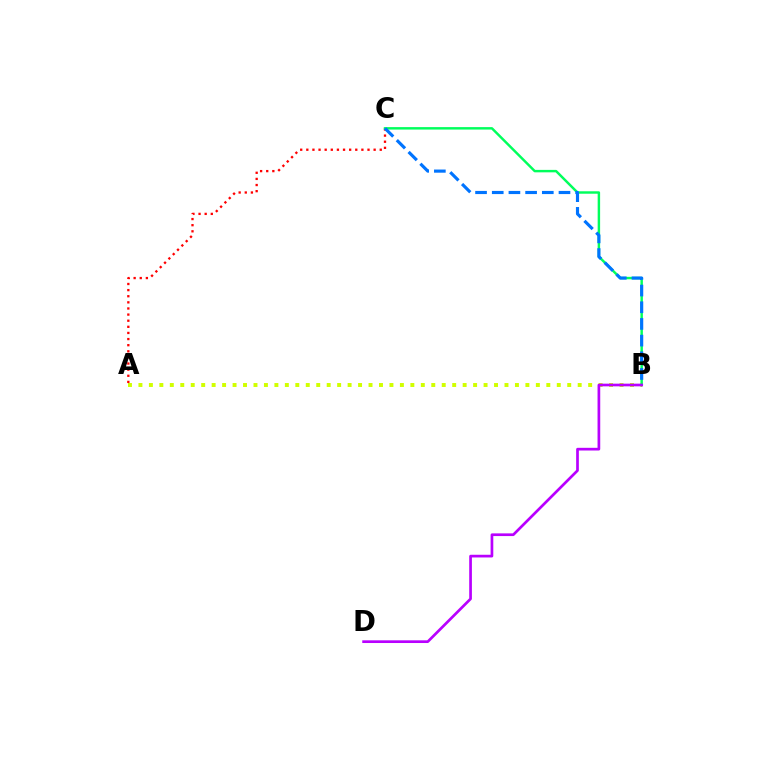{('A', 'B'): [{'color': '#d1ff00', 'line_style': 'dotted', 'thickness': 2.84}], ('A', 'C'): [{'color': '#ff0000', 'line_style': 'dotted', 'thickness': 1.66}], ('B', 'C'): [{'color': '#00ff5c', 'line_style': 'solid', 'thickness': 1.76}, {'color': '#0074ff', 'line_style': 'dashed', 'thickness': 2.27}], ('B', 'D'): [{'color': '#b900ff', 'line_style': 'solid', 'thickness': 1.94}]}